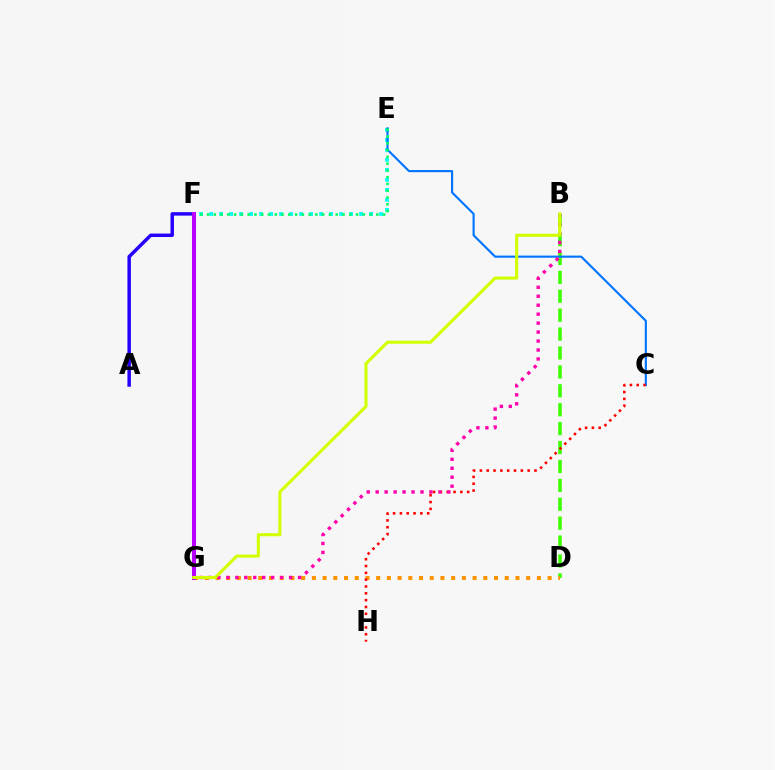{('E', 'F'): [{'color': '#00fff6', 'line_style': 'dotted', 'thickness': 2.72}, {'color': '#00ff5c', 'line_style': 'dotted', 'thickness': 1.84}], ('B', 'D'): [{'color': '#3dff00', 'line_style': 'dashed', 'thickness': 2.57}], ('C', 'E'): [{'color': '#0074ff', 'line_style': 'solid', 'thickness': 1.53}], ('D', 'G'): [{'color': '#ff9400', 'line_style': 'dotted', 'thickness': 2.91}], ('C', 'H'): [{'color': '#ff0000', 'line_style': 'dotted', 'thickness': 1.85}], ('B', 'G'): [{'color': '#ff00ac', 'line_style': 'dotted', 'thickness': 2.43}, {'color': '#d1ff00', 'line_style': 'solid', 'thickness': 2.21}], ('A', 'F'): [{'color': '#2500ff', 'line_style': 'solid', 'thickness': 2.5}], ('F', 'G'): [{'color': '#b900ff', 'line_style': 'solid', 'thickness': 2.92}]}